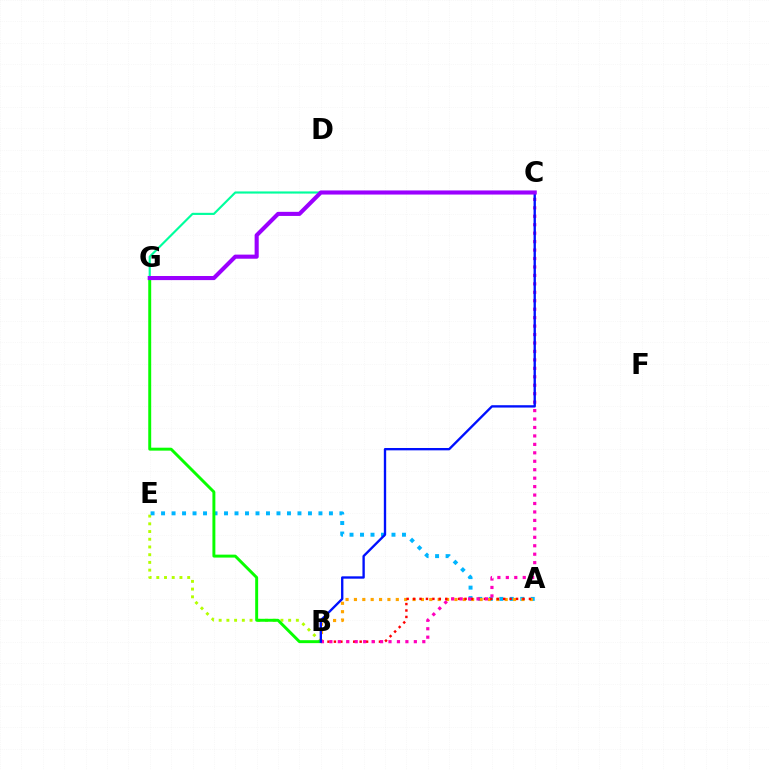{('B', 'E'): [{'color': '#b3ff00', 'line_style': 'dotted', 'thickness': 2.1}], ('A', 'E'): [{'color': '#00b5ff', 'line_style': 'dotted', 'thickness': 2.85}], ('C', 'G'): [{'color': '#00ff9d', 'line_style': 'solid', 'thickness': 1.54}, {'color': '#9b00ff', 'line_style': 'solid', 'thickness': 2.95}], ('A', 'B'): [{'color': '#ffa500', 'line_style': 'dotted', 'thickness': 2.28}, {'color': '#ff0000', 'line_style': 'dotted', 'thickness': 1.75}], ('B', 'G'): [{'color': '#08ff00', 'line_style': 'solid', 'thickness': 2.12}], ('B', 'C'): [{'color': '#ff00bd', 'line_style': 'dotted', 'thickness': 2.3}, {'color': '#0010ff', 'line_style': 'solid', 'thickness': 1.69}]}